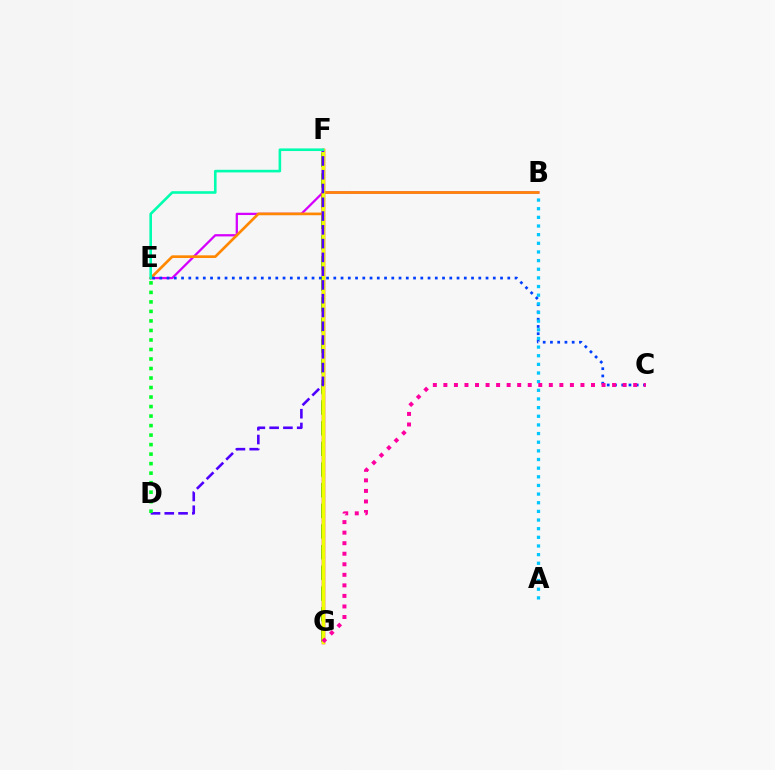{('F', 'G'): [{'color': '#66ff00', 'line_style': 'dashed', 'thickness': 2.81}, {'color': '#ff0000', 'line_style': 'solid', 'thickness': 2.47}, {'color': '#eeff00', 'line_style': 'solid', 'thickness': 2.45}], ('B', 'E'): [{'color': '#d600ff', 'line_style': 'solid', 'thickness': 1.64}, {'color': '#ff8800', 'line_style': 'solid', 'thickness': 1.93}], ('C', 'E'): [{'color': '#003fff', 'line_style': 'dotted', 'thickness': 1.97}], ('D', 'F'): [{'color': '#4f00ff', 'line_style': 'dashed', 'thickness': 1.87}], ('D', 'E'): [{'color': '#00ff27', 'line_style': 'dotted', 'thickness': 2.58}], ('A', 'B'): [{'color': '#00c7ff', 'line_style': 'dotted', 'thickness': 2.35}], ('E', 'F'): [{'color': '#00ffaf', 'line_style': 'solid', 'thickness': 1.88}], ('C', 'G'): [{'color': '#ff00a0', 'line_style': 'dotted', 'thickness': 2.86}]}